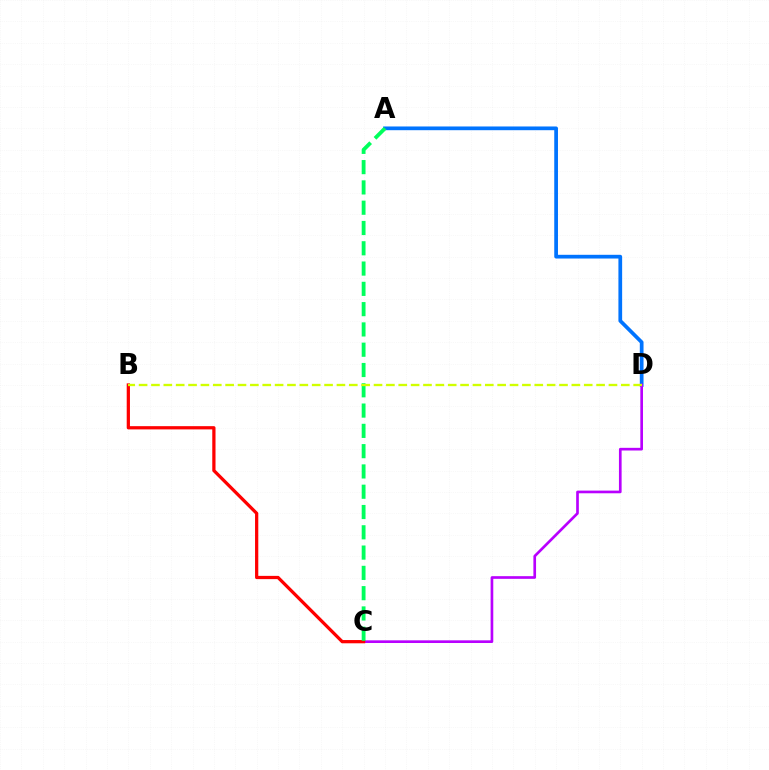{('A', 'D'): [{'color': '#0074ff', 'line_style': 'solid', 'thickness': 2.68}], ('C', 'D'): [{'color': '#b900ff', 'line_style': 'solid', 'thickness': 1.92}], ('B', 'C'): [{'color': '#ff0000', 'line_style': 'solid', 'thickness': 2.34}], ('A', 'C'): [{'color': '#00ff5c', 'line_style': 'dashed', 'thickness': 2.76}], ('B', 'D'): [{'color': '#d1ff00', 'line_style': 'dashed', 'thickness': 1.68}]}